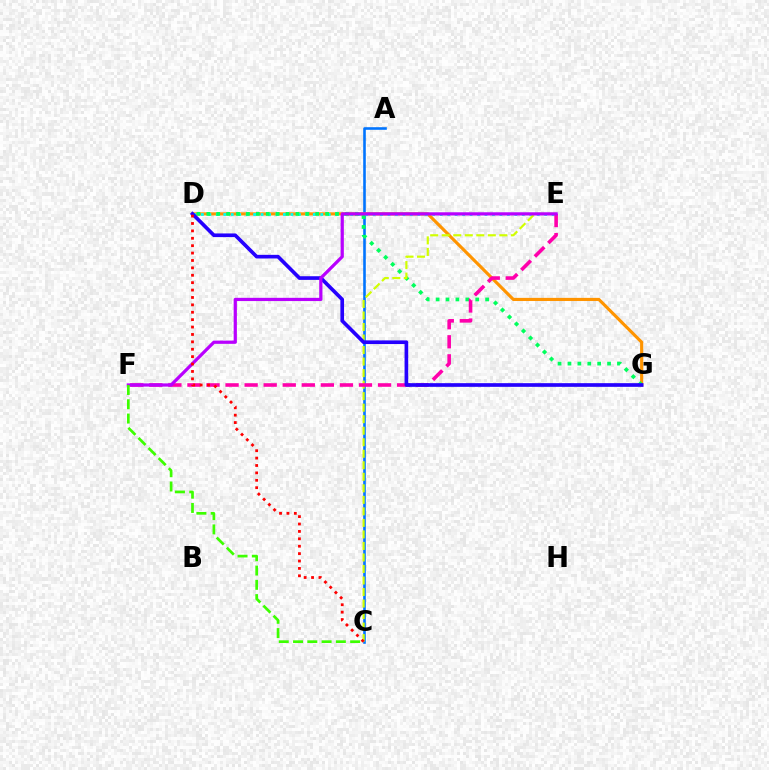{('A', 'C'): [{'color': '#0074ff', 'line_style': 'solid', 'thickness': 1.87}], ('D', 'G'): [{'color': '#ff9400', 'line_style': 'solid', 'thickness': 2.26}, {'color': '#00ff5c', 'line_style': 'dotted', 'thickness': 2.69}, {'color': '#2500ff', 'line_style': 'solid', 'thickness': 2.64}], ('D', 'E'): [{'color': '#00fff6', 'line_style': 'dotted', 'thickness': 2.03}], ('C', 'E'): [{'color': '#d1ff00', 'line_style': 'dashed', 'thickness': 1.57}], ('E', 'F'): [{'color': '#ff00ac', 'line_style': 'dashed', 'thickness': 2.59}, {'color': '#b900ff', 'line_style': 'solid', 'thickness': 2.32}], ('C', 'D'): [{'color': '#ff0000', 'line_style': 'dotted', 'thickness': 2.01}], ('C', 'F'): [{'color': '#3dff00', 'line_style': 'dashed', 'thickness': 1.94}]}